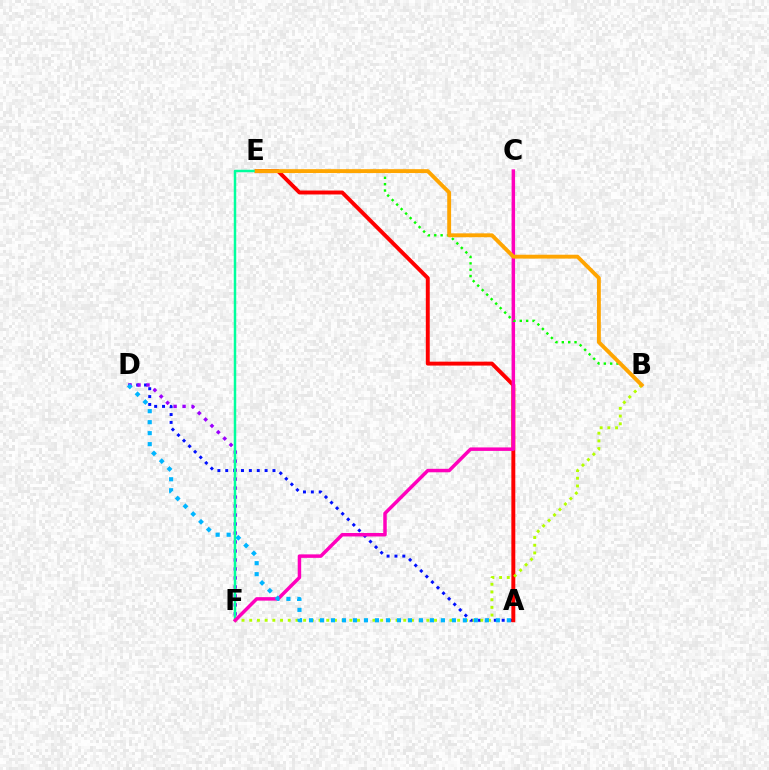{('A', 'D'): [{'color': '#0010ff', 'line_style': 'dotted', 'thickness': 2.14}, {'color': '#00b5ff', 'line_style': 'dotted', 'thickness': 2.99}], ('A', 'E'): [{'color': '#ff0000', 'line_style': 'solid', 'thickness': 2.83}], ('D', 'F'): [{'color': '#9b00ff', 'line_style': 'dotted', 'thickness': 2.44}], ('B', 'F'): [{'color': '#b3ff00', 'line_style': 'dotted', 'thickness': 2.09}], ('E', 'F'): [{'color': '#00ff9d', 'line_style': 'solid', 'thickness': 1.78}], ('C', 'F'): [{'color': '#ff00bd', 'line_style': 'solid', 'thickness': 2.5}], ('B', 'E'): [{'color': '#08ff00', 'line_style': 'dotted', 'thickness': 1.73}, {'color': '#ffa500', 'line_style': 'solid', 'thickness': 2.79}]}